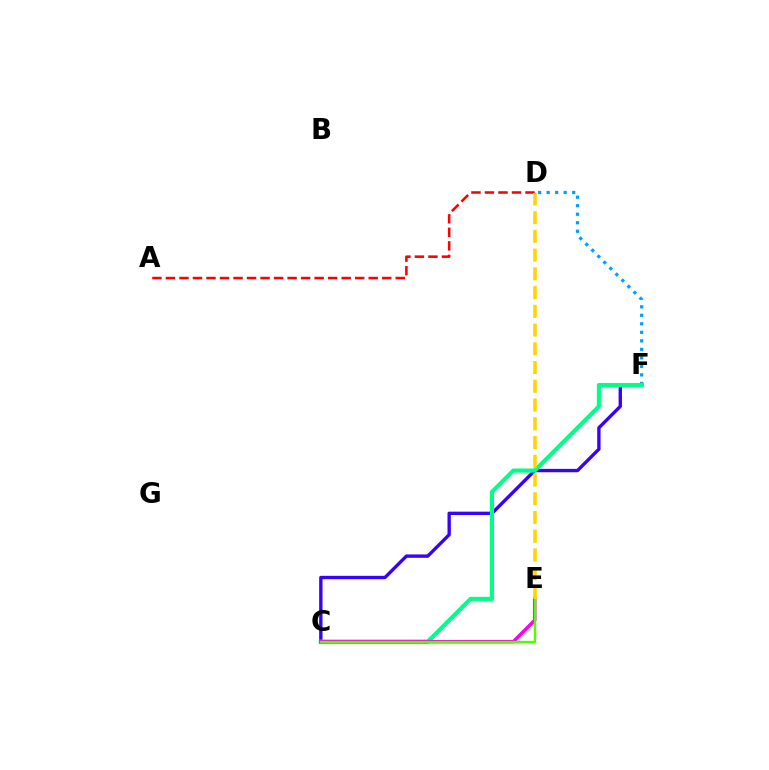{('D', 'F'): [{'color': '#009eff', 'line_style': 'dotted', 'thickness': 2.31}], ('C', 'F'): [{'color': '#3700ff', 'line_style': 'solid', 'thickness': 2.41}, {'color': '#00ff86', 'line_style': 'solid', 'thickness': 2.96}], ('C', 'E'): [{'color': '#ff00ed', 'line_style': 'solid', 'thickness': 2.54}, {'color': '#4fff00', 'line_style': 'solid', 'thickness': 1.7}], ('A', 'D'): [{'color': '#ff0000', 'line_style': 'dashed', 'thickness': 1.84}], ('D', 'E'): [{'color': '#ffd500', 'line_style': 'dashed', 'thickness': 2.55}]}